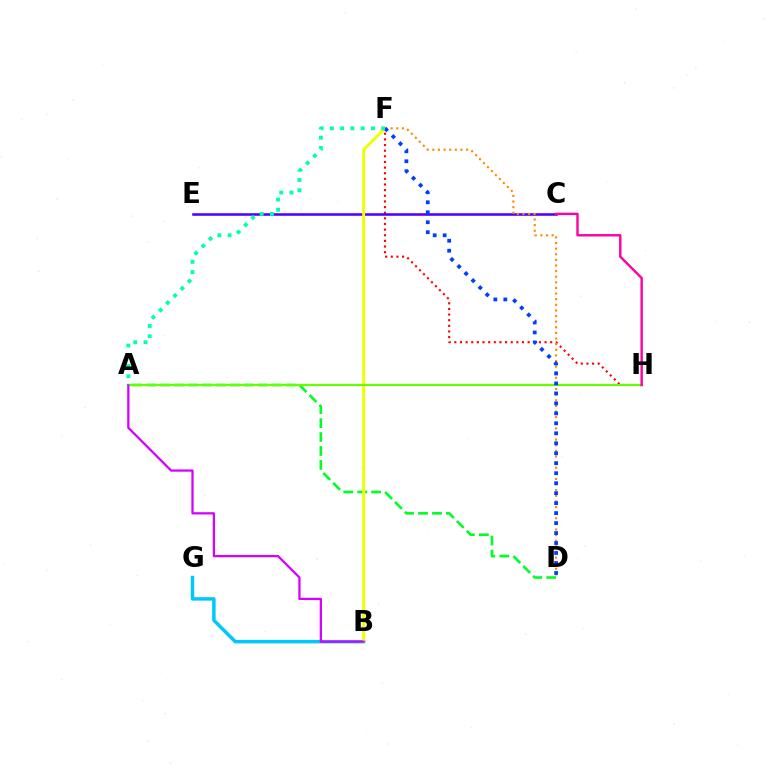{('A', 'D'): [{'color': '#00ff27', 'line_style': 'dashed', 'thickness': 1.89}], ('F', 'H'): [{'color': '#ff0000', 'line_style': 'dotted', 'thickness': 1.53}], ('C', 'E'): [{'color': '#4f00ff', 'line_style': 'solid', 'thickness': 1.84}], ('B', 'G'): [{'color': '#00c7ff', 'line_style': 'solid', 'thickness': 2.5}], ('B', 'F'): [{'color': '#eeff00', 'line_style': 'solid', 'thickness': 2.12}], ('D', 'F'): [{'color': '#ff8800', 'line_style': 'dotted', 'thickness': 1.53}, {'color': '#003fff', 'line_style': 'dotted', 'thickness': 2.71}], ('A', 'H'): [{'color': '#66ff00', 'line_style': 'solid', 'thickness': 1.59}], ('A', 'B'): [{'color': '#d600ff', 'line_style': 'solid', 'thickness': 1.63}], ('C', 'H'): [{'color': '#ff00a0', 'line_style': 'solid', 'thickness': 1.73}], ('A', 'F'): [{'color': '#00ffaf', 'line_style': 'dotted', 'thickness': 2.78}]}